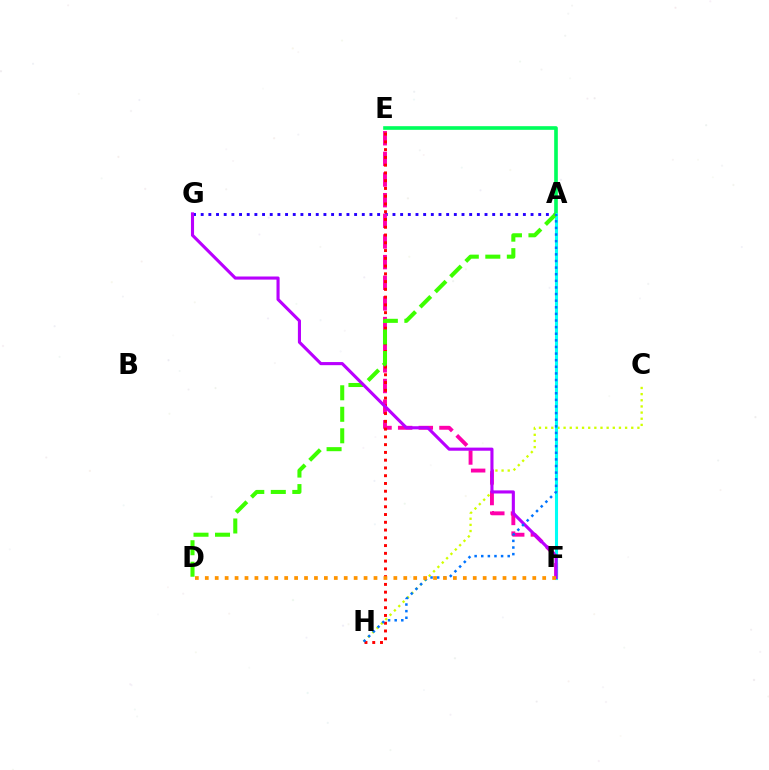{('A', 'G'): [{'color': '#2500ff', 'line_style': 'dotted', 'thickness': 2.08}], ('E', 'F'): [{'color': '#ff00ac', 'line_style': 'dashed', 'thickness': 2.8}], ('A', 'E'): [{'color': '#00ff5c', 'line_style': 'solid', 'thickness': 2.63}], ('C', 'H'): [{'color': '#d1ff00', 'line_style': 'dotted', 'thickness': 1.67}], ('E', 'H'): [{'color': '#ff0000', 'line_style': 'dotted', 'thickness': 2.11}], ('A', 'F'): [{'color': '#00fff6', 'line_style': 'solid', 'thickness': 2.22}], ('A', 'D'): [{'color': '#3dff00', 'line_style': 'dashed', 'thickness': 2.92}], ('F', 'G'): [{'color': '#b900ff', 'line_style': 'solid', 'thickness': 2.24}], ('A', 'H'): [{'color': '#0074ff', 'line_style': 'dotted', 'thickness': 1.8}], ('D', 'F'): [{'color': '#ff9400', 'line_style': 'dotted', 'thickness': 2.7}]}